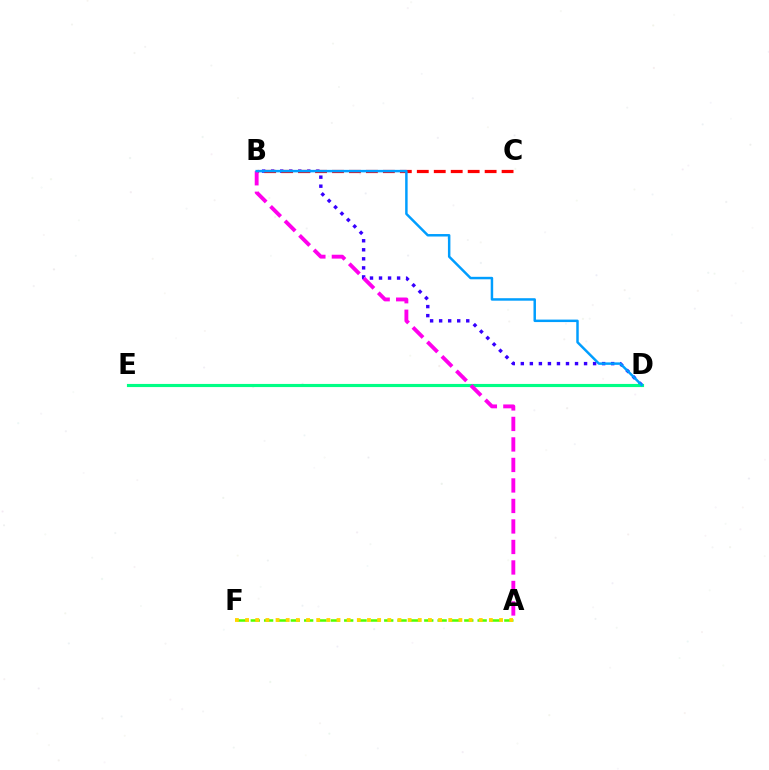{('A', 'F'): [{'color': '#4fff00', 'line_style': 'dashed', 'thickness': 1.81}, {'color': '#ffd500', 'line_style': 'dotted', 'thickness': 2.76}], ('B', 'D'): [{'color': '#3700ff', 'line_style': 'dotted', 'thickness': 2.46}, {'color': '#009eff', 'line_style': 'solid', 'thickness': 1.78}], ('B', 'C'): [{'color': '#ff0000', 'line_style': 'dashed', 'thickness': 2.3}], ('D', 'E'): [{'color': '#00ff86', 'line_style': 'solid', 'thickness': 2.26}], ('A', 'B'): [{'color': '#ff00ed', 'line_style': 'dashed', 'thickness': 2.79}]}